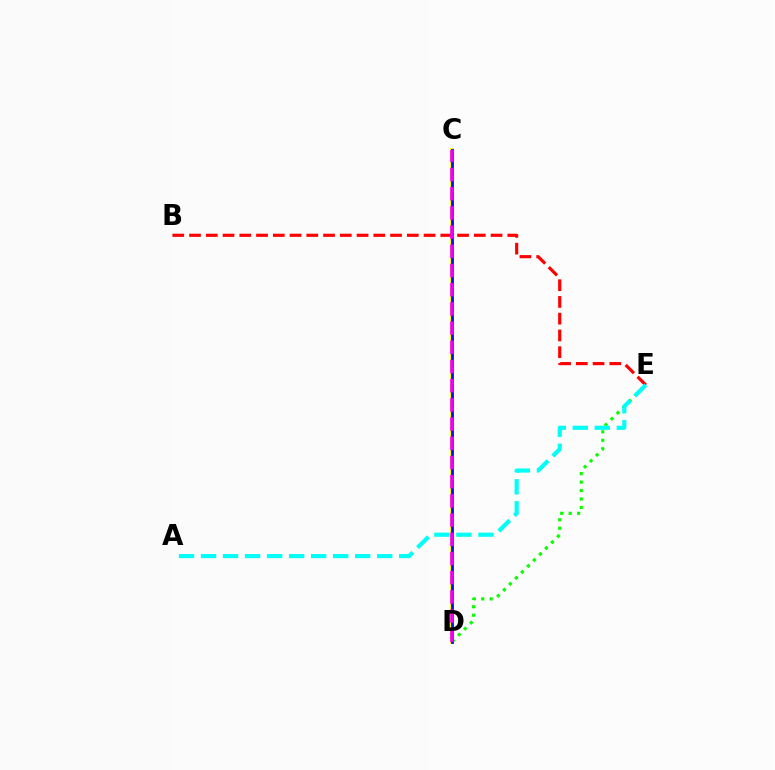{('C', 'D'): [{'color': '#fcf500', 'line_style': 'solid', 'thickness': 2.86}, {'color': '#0010ff', 'line_style': 'solid', 'thickness': 2.01}, {'color': '#ee00ff', 'line_style': 'dashed', 'thickness': 2.61}], ('D', 'E'): [{'color': '#08ff00', 'line_style': 'dotted', 'thickness': 2.3}], ('B', 'E'): [{'color': '#ff0000', 'line_style': 'dashed', 'thickness': 2.28}], ('A', 'E'): [{'color': '#00fff6', 'line_style': 'dashed', 'thickness': 2.99}]}